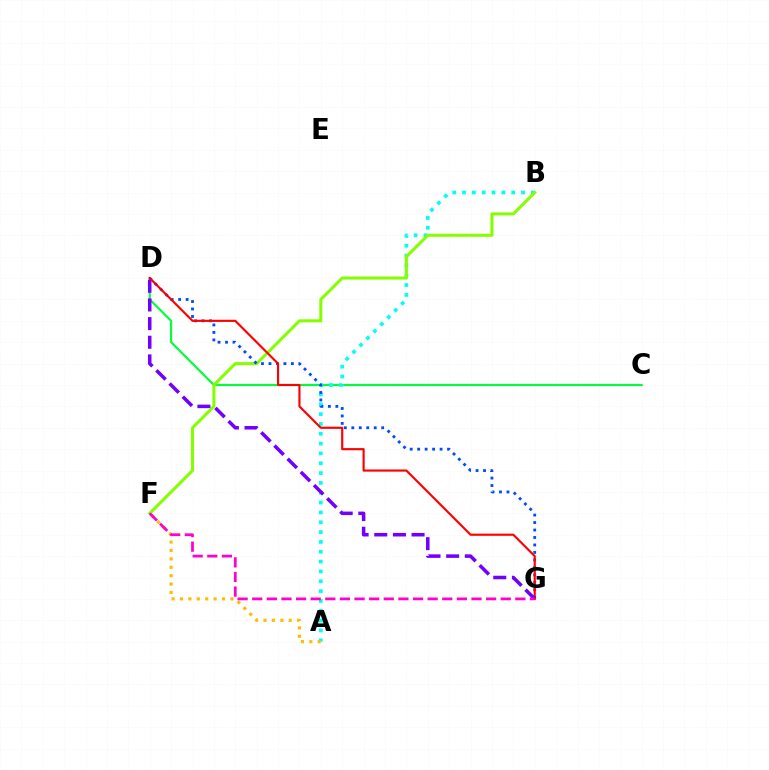{('C', 'D'): [{'color': '#00ff39', 'line_style': 'solid', 'thickness': 1.53}], ('A', 'B'): [{'color': '#00fff6', 'line_style': 'dotted', 'thickness': 2.67}], ('B', 'F'): [{'color': '#84ff00', 'line_style': 'solid', 'thickness': 2.19}], ('D', 'G'): [{'color': '#004bff', 'line_style': 'dotted', 'thickness': 2.03}, {'color': '#ff0000', 'line_style': 'solid', 'thickness': 1.55}, {'color': '#7200ff', 'line_style': 'dashed', 'thickness': 2.53}], ('A', 'F'): [{'color': '#ffbd00', 'line_style': 'dotted', 'thickness': 2.28}], ('F', 'G'): [{'color': '#ff00cf', 'line_style': 'dashed', 'thickness': 1.99}]}